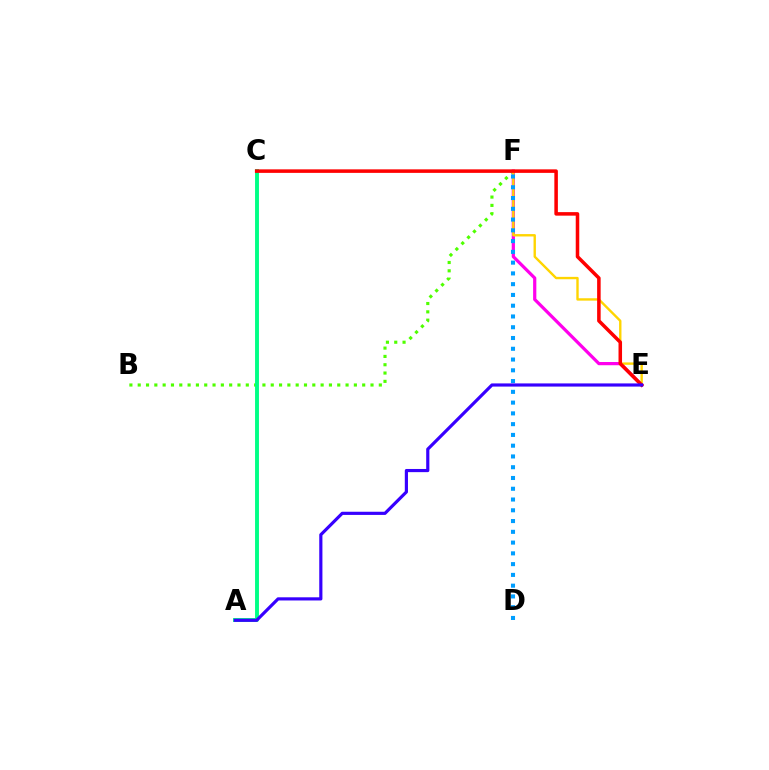{('B', 'F'): [{'color': '#4fff00', 'line_style': 'dotted', 'thickness': 2.26}], ('A', 'C'): [{'color': '#00ff86', 'line_style': 'solid', 'thickness': 2.81}], ('E', 'F'): [{'color': '#ff00ed', 'line_style': 'solid', 'thickness': 2.32}, {'color': '#ffd500', 'line_style': 'solid', 'thickness': 1.72}], ('D', 'F'): [{'color': '#009eff', 'line_style': 'dotted', 'thickness': 2.93}], ('C', 'E'): [{'color': '#ff0000', 'line_style': 'solid', 'thickness': 2.54}], ('A', 'E'): [{'color': '#3700ff', 'line_style': 'solid', 'thickness': 2.28}]}